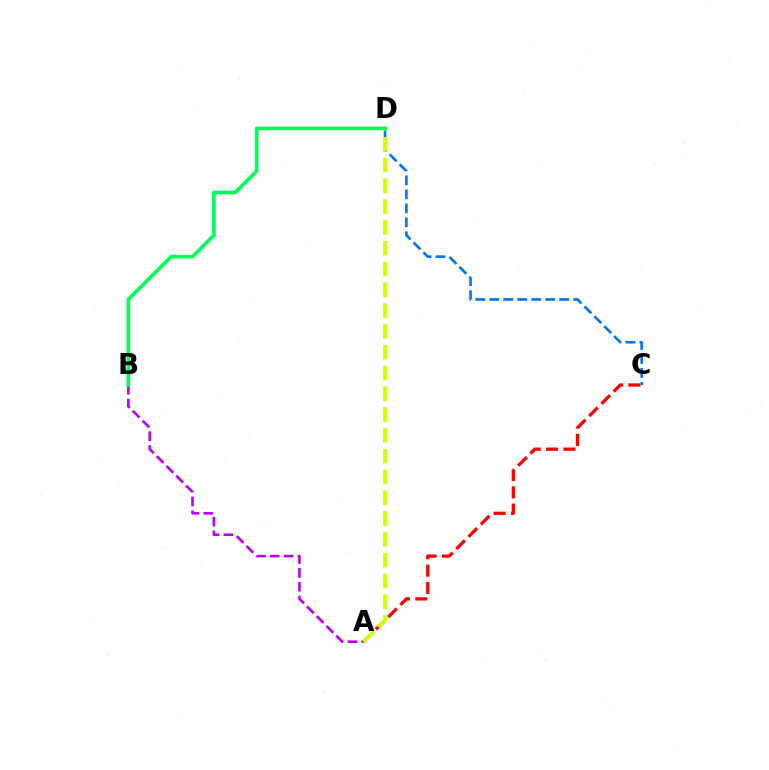{('A', 'C'): [{'color': '#ff0000', 'line_style': 'dashed', 'thickness': 2.36}], ('A', 'B'): [{'color': '#b900ff', 'line_style': 'dashed', 'thickness': 1.88}], ('C', 'D'): [{'color': '#0074ff', 'line_style': 'dashed', 'thickness': 1.9}], ('A', 'D'): [{'color': '#d1ff00', 'line_style': 'dashed', 'thickness': 2.82}], ('B', 'D'): [{'color': '#00ff5c', 'line_style': 'solid', 'thickness': 2.63}]}